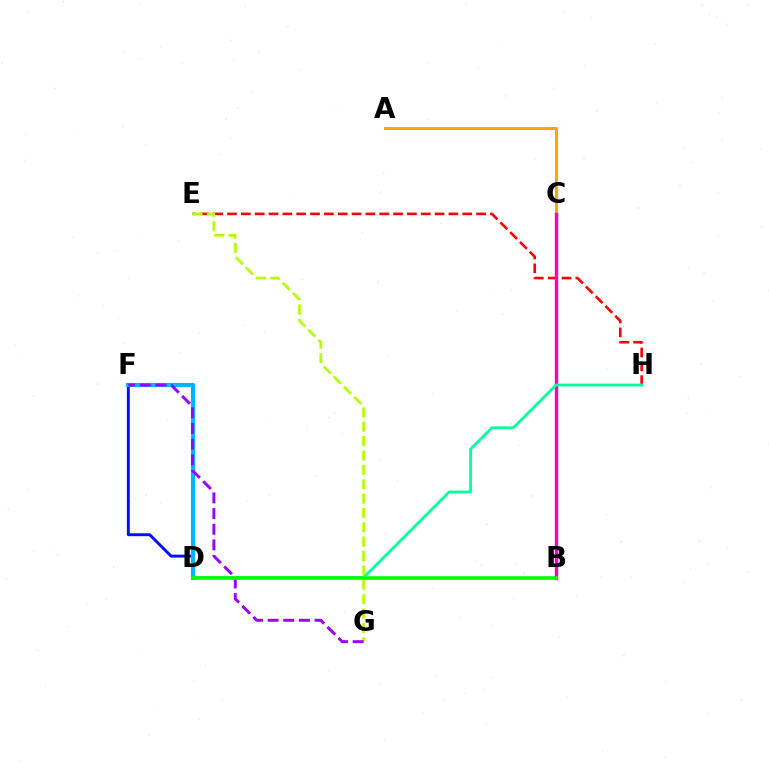{('D', 'F'): [{'color': '#0010ff', 'line_style': 'solid', 'thickness': 2.1}, {'color': '#00b5ff', 'line_style': 'solid', 'thickness': 2.99}], ('E', 'H'): [{'color': '#ff0000', 'line_style': 'dashed', 'thickness': 1.88}], ('A', 'C'): [{'color': '#ffa500', 'line_style': 'solid', 'thickness': 2.15}], ('B', 'C'): [{'color': '#ff00bd', 'line_style': 'solid', 'thickness': 2.46}], ('D', 'H'): [{'color': '#00ff9d', 'line_style': 'solid', 'thickness': 2.01}], ('E', 'G'): [{'color': '#b3ff00', 'line_style': 'dashed', 'thickness': 1.95}], ('F', 'G'): [{'color': '#9b00ff', 'line_style': 'dashed', 'thickness': 2.13}], ('B', 'D'): [{'color': '#08ff00', 'line_style': 'solid', 'thickness': 2.61}]}